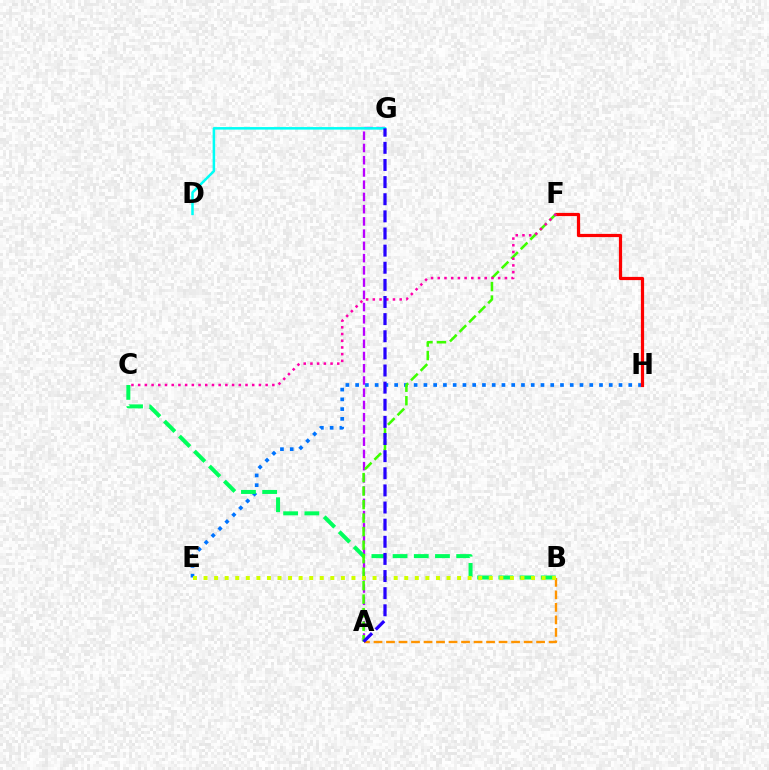{('E', 'H'): [{'color': '#0074ff', 'line_style': 'dotted', 'thickness': 2.65}], ('A', 'G'): [{'color': '#b900ff', 'line_style': 'dashed', 'thickness': 1.66}, {'color': '#2500ff', 'line_style': 'dashed', 'thickness': 2.33}], ('D', 'G'): [{'color': '#00fff6', 'line_style': 'solid', 'thickness': 1.82}], ('B', 'C'): [{'color': '#00ff5c', 'line_style': 'dashed', 'thickness': 2.88}], ('F', 'H'): [{'color': '#ff0000', 'line_style': 'solid', 'thickness': 2.31}], ('A', 'B'): [{'color': '#ff9400', 'line_style': 'dashed', 'thickness': 1.7}], ('A', 'F'): [{'color': '#3dff00', 'line_style': 'dashed', 'thickness': 1.84}], ('B', 'E'): [{'color': '#d1ff00', 'line_style': 'dotted', 'thickness': 2.87}], ('C', 'F'): [{'color': '#ff00ac', 'line_style': 'dotted', 'thickness': 1.82}]}